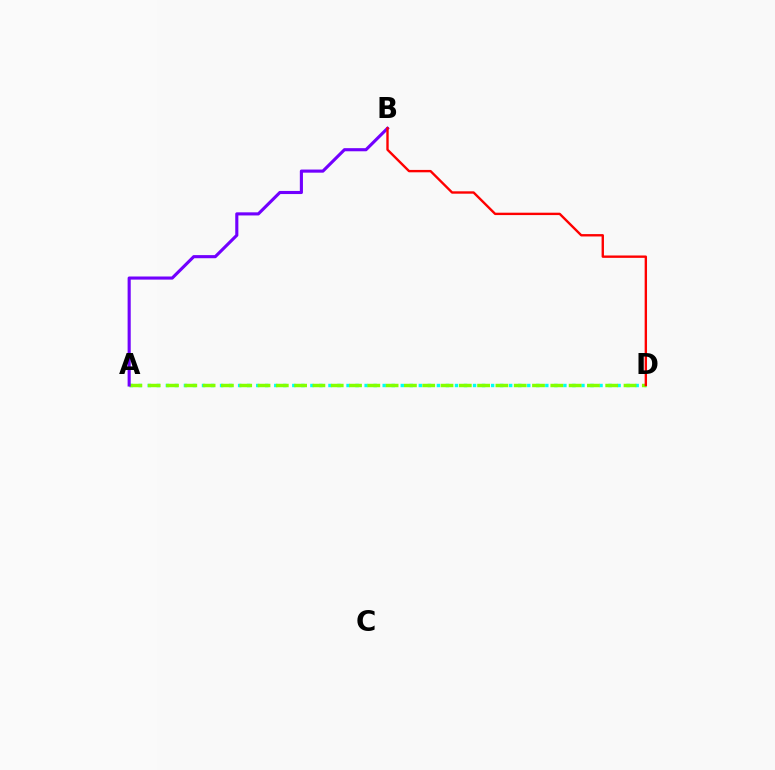{('A', 'D'): [{'color': '#00fff6', 'line_style': 'dotted', 'thickness': 2.45}, {'color': '#84ff00', 'line_style': 'dashed', 'thickness': 2.49}], ('A', 'B'): [{'color': '#7200ff', 'line_style': 'solid', 'thickness': 2.24}], ('B', 'D'): [{'color': '#ff0000', 'line_style': 'solid', 'thickness': 1.71}]}